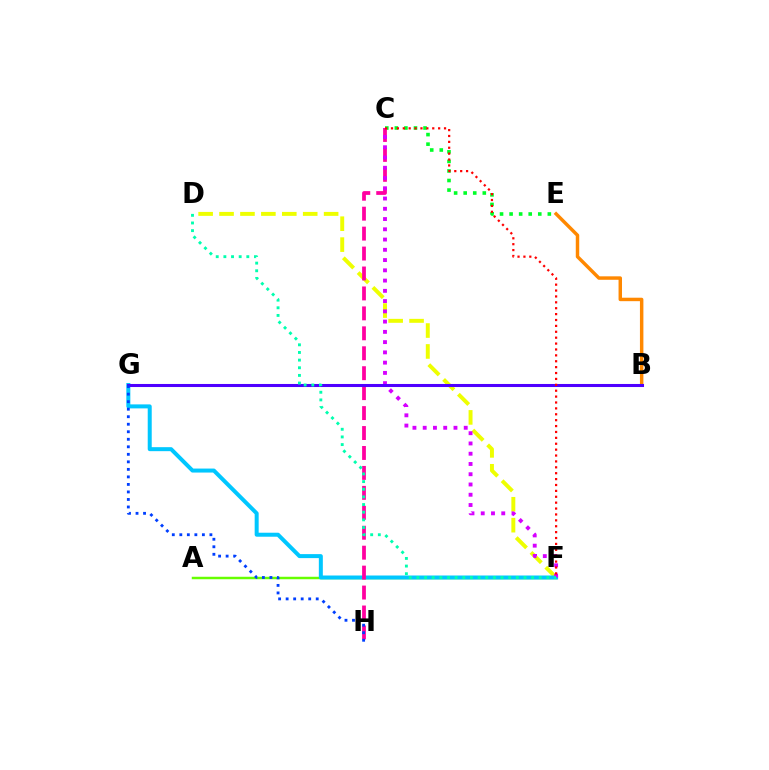{('A', 'F'): [{'color': '#66ff00', 'line_style': 'solid', 'thickness': 1.78}], ('C', 'E'): [{'color': '#00ff27', 'line_style': 'dotted', 'thickness': 2.6}], ('D', 'F'): [{'color': '#eeff00', 'line_style': 'dashed', 'thickness': 2.84}, {'color': '#00ffaf', 'line_style': 'dotted', 'thickness': 2.08}], ('F', 'G'): [{'color': '#00c7ff', 'line_style': 'solid', 'thickness': 2.88}], ('C', 'H'): [{'color': '#ff00a0', 'line_style': 'dashed', 'thickness': 2.71}], ('B', 'E'): [{'color': '#ff8800', 'line_style': 'solid', 'thickness': 2.49}], ('C', 'F'): [{'color': '#d600ff', 'line_style': 'dotted', 'thickness': 2.79}, {'color': '#ff0000', 'line_style': 'dotted', 'thickness': 1.6}], ('B', 'G'): [{'color': '#4f00ff', 'line_style': 'solid', 'thickness': 2.2}], ('G', 'H'): [{'color': '#003fff', 'line_style': 'dotted', 'thickness': 2.04}]}